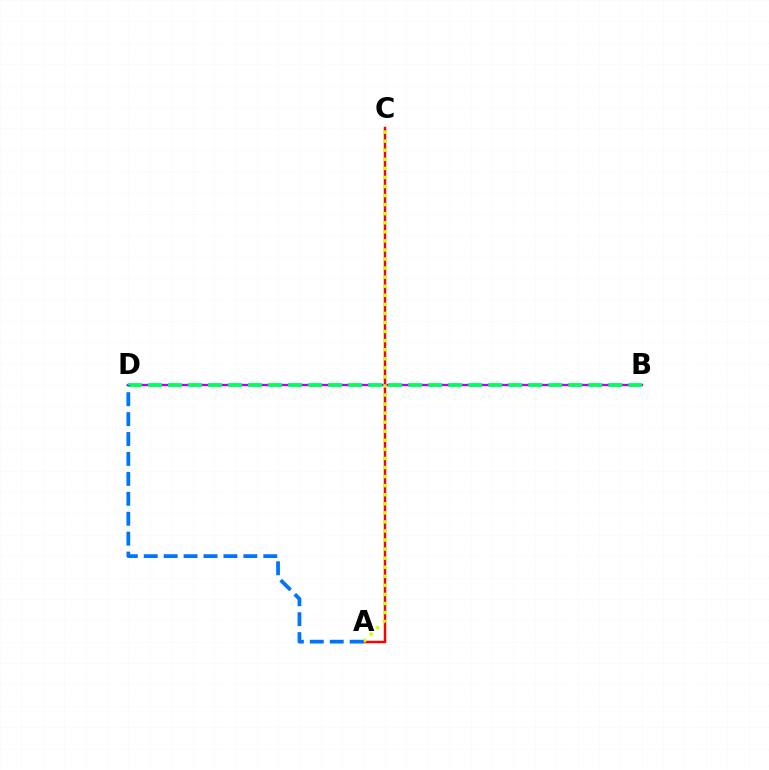{('A', 'C'): [{'color': '#ff0000', 'line_style': 'solid', 'thickness': 1.78}, {'color': '#d1ff00', 'line_style': 'dotted', 'thickness': 2.46}], ('B', 'D'): [{'color': '#b900ff', 'line_style': 'solid', 'thickness': 1.67}, {'color': '#00ff5c', 'line_style': 'dashed', 'thickness': 2.72}], ('A', 'D'): [{'color': '#0074ff', 'line_style': 'dashed', 'thickness': 2.71}]}